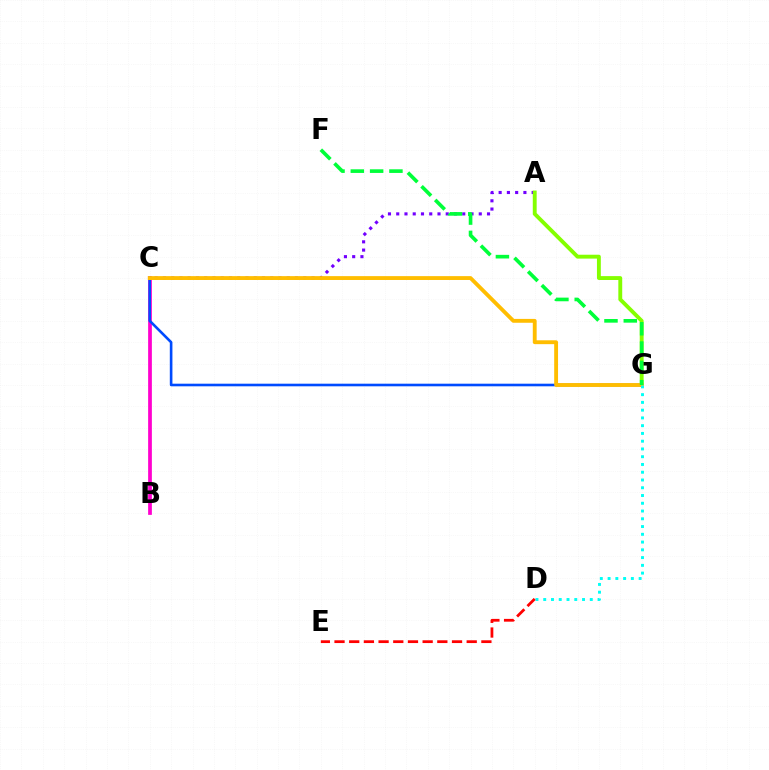{('A', 'C'): [{'color': '#7200ff', 'line_style': 'dotted', 'thickness': 2.24}], ('A', 'G'): [{'color': '#84ff00', 'line_style': 'solid', 'thickness': 2.79}], ('B', 'C'): [{'color': '#ff00cf', 'line_style': 'solid', 'thickness': 2.69}], ('C', 'G'): [{'color': '#004bff', 'line_style': 'solid', 'thickness': 1.89}, {'color': '#ffbd00', 'line_style': 'solid', 'thickness': 2.78}], ('D', 'G'): [{'color': '#00fff6', 'line_style': 'dotted', 'thickness': 2.11}], ('D', 'E'): [{'color': '#ff0000', 'line_style': 'dashed', 'thickness': 2.0}], ('F', 'G'): [{'color': '#00ff39', 'line_style': 'dashed', 'thickness': 2.62}]}